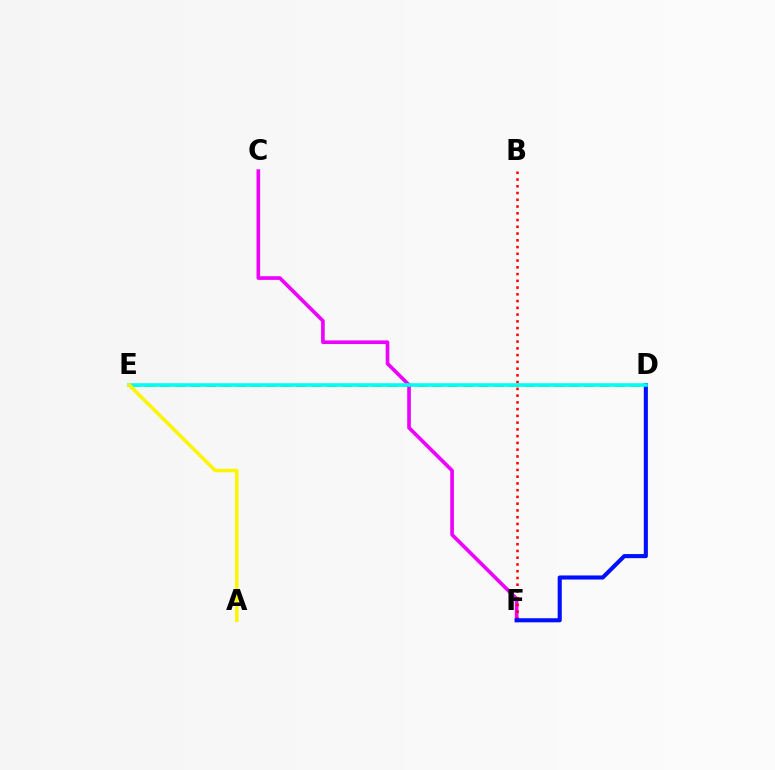{('D', 'E'): [{'color': '#08ff00', 'line_style': 'dashed', 'thickness': 2.06}, {'color': '#00fff6', 'line_style': 'solid', 'thickness': 2.57}], ('C', 'F'): [{'color': '#ee00ff', 'line_style': 'solid', 'thickness': 2.63}], ('B', 'F'): [{'color': '#ff0000', 'line_style': 'dotted', 'thickness': 1.83}], ('D', 'F'): [{'color': '#0010ff', 'line_style': 'solid', 'thickness': 2.95}], ('A', 'E'): [{'color': '#fcf500', 'line_style': 'solid', 'thickness': 2.53}]}